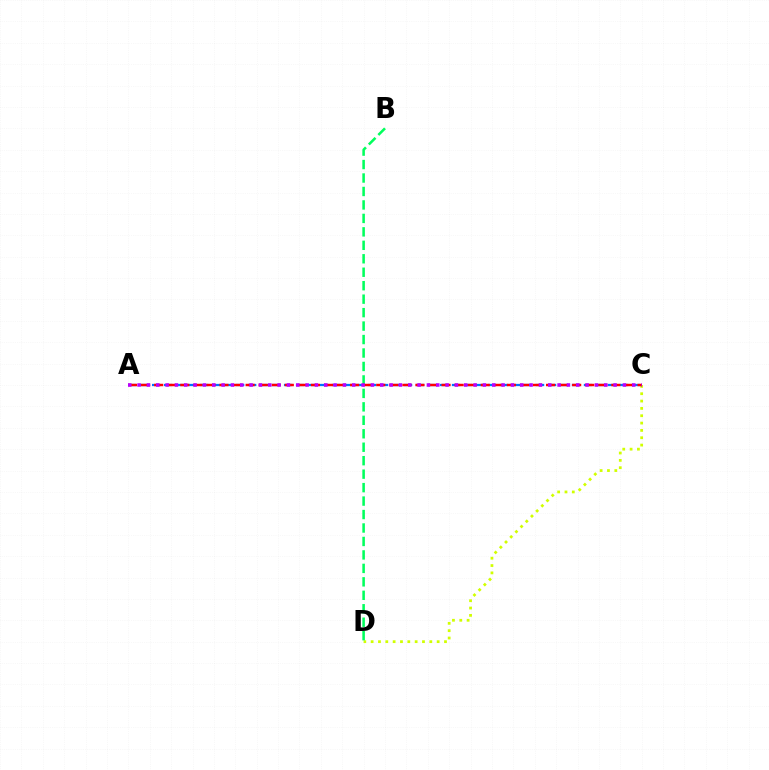{('C', 'D'): [{'color': '#d1ff00', 'line_style': 'dotted', 'thickness': 1.99}], ('B', 'D'): [{'color': '#00ff5c', 'line_style': 'dashed', 'thickness': 1.83}], ('A', 'C'): [{'color': '#0074ff', 'line_style': 'dashed', 'thickness': 1.63}, {'color': '#ff0000', 'line_style': 'dashed', 'thickness': 1.77}, {'color': '#b900ff', 'line_style': 'dotted', 'thickness': 2.54}]}